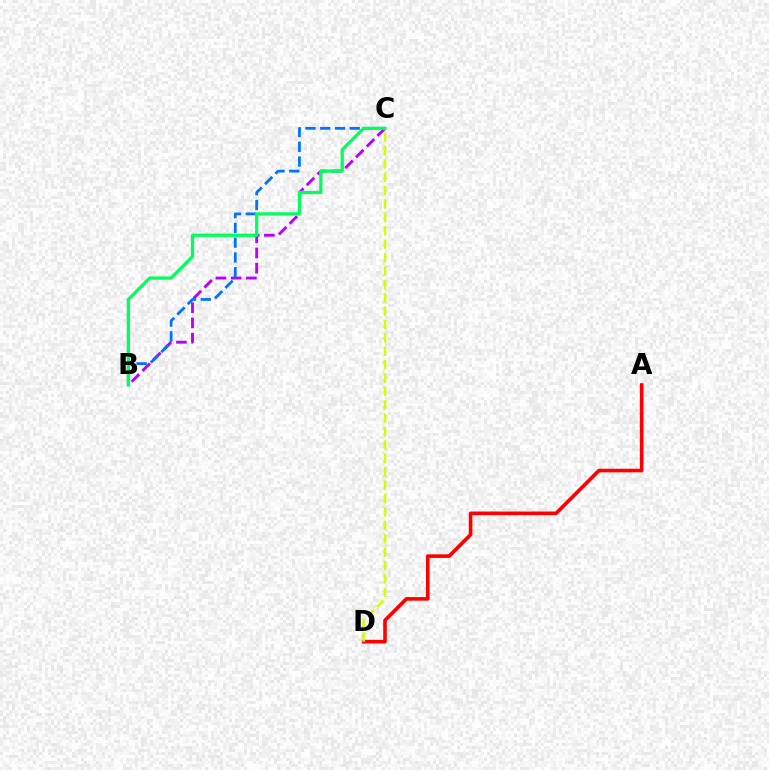{('B', 'C'): [{'color': '#b900ff', 'line_style': 'dashed', 'thickness': 2.06}, {'color': '#0074ff', 'line_style': 'dashed', 'thickness': 2.0}, {'color': '#00ff5c', 'line_style': 'solid', 'thickness': 2.33}], ('A', 'D'): [{'color': '#ff0000', 'line_style': 'solid', 'thickness': 2.6}], ('C', 'D'): [{'color': '#d1ff00', 'line_style': 'dashed', 'thickness': 1.82}]}